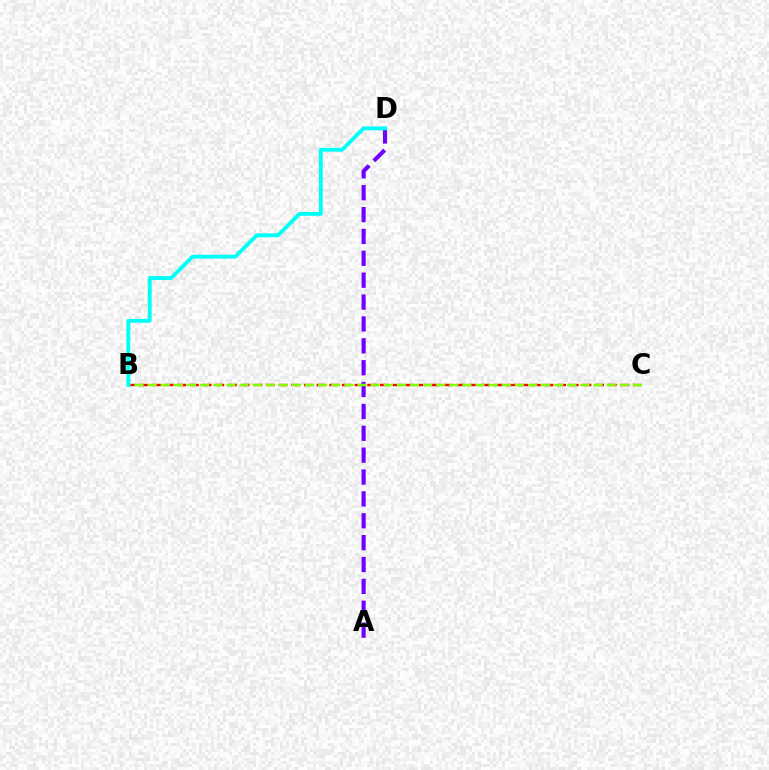{('B', 'C'): [{'color': '#ff0000', 'line_style': 'dashed', 'thickness': 1.72}, {'color': '#84ff00', 'line_style': 'dashed', 'thickness': 1.78}], ('A', 'D'): [{'color': '#7200ff', 'line_style': 'dashed', 'thickness': 2.97}], ('B', 'D'): [{'color': '#00fff6', 'line_style': 'solid', 'thickness': 2.77}]}